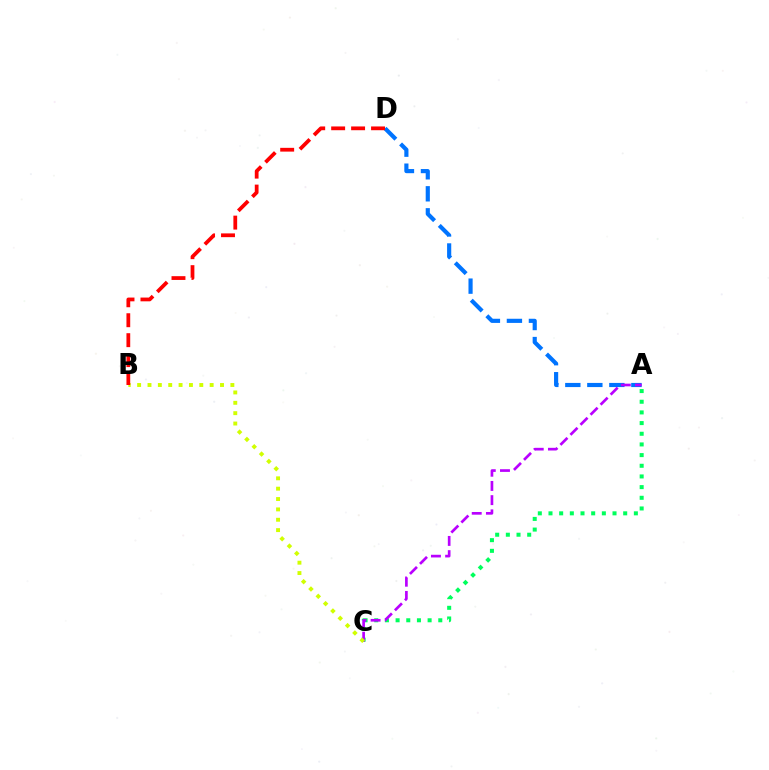{('A', 'D'): [{'color': '#0074ff', 'line_style': 'dashed', 'thickness': 2.99}], ('A', 'C'): [{'color': '#00ff5c', 'line_style': 'dotted', 'thickness': 2.9}, {'color': '#b900ff', 'line_style': 'dashed', 'thickness': 1.93}], ('B', 'C'): [{'color': '#d1ff00', 'line_style': 'dotted', 'thickness': 2.81}], ('B', 'D'): [{'color': '#ff0000', 'line_style': 'dashed', 'thickness': 2.71}]}